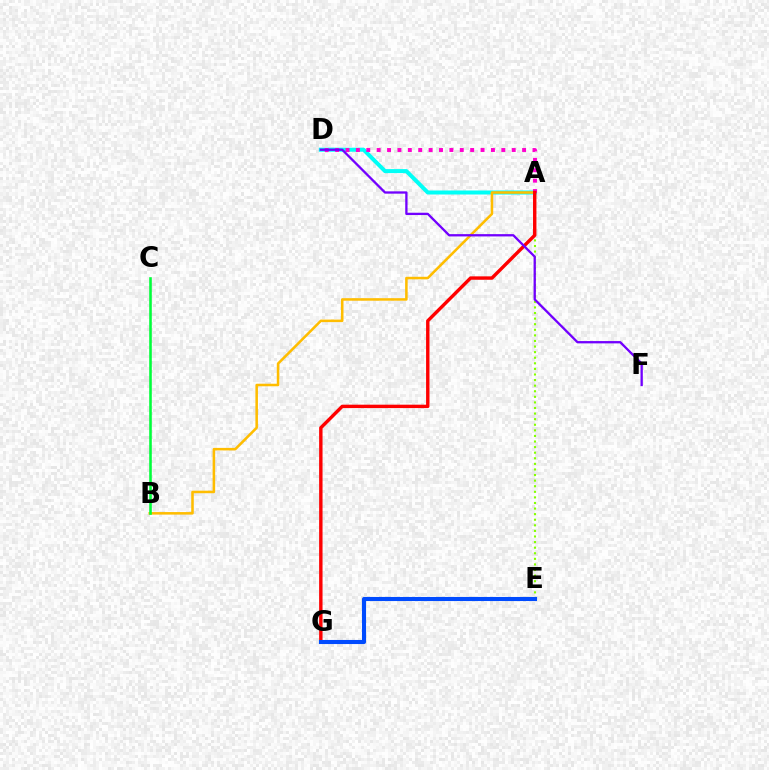{('A', 'D'): [{'color': '#00fff6', 'line_style': 'solid', 'thickness': 2.89}, {'color': '#ff00cf', 'line_style': 'dotted', 'thickness': 2.82}], ('A', 'B'): [{'color': '#ffbd00', 'line_style': 'solid', 'thickness': 1.83}], ('A', 'E'): [{'color': '#84ff00', 'line_style': 'dotted', 'thickness': 1.52}], ('B', 'C'): [{'color': '#00ff39', 'line_style': 'solid', 'thickness': 1.86}], ('A', 'G'): [{'color': '#ff0000', 'line_style': 'solid', 'thickness': 2.45}], ('E', 'G'): [{'color': '#004bff', 'line_style': 'solid', 'thickness': 2.94}], ('D', 'F'): [{'color': '#7200ff', 'line_style': 'solid', 'thickness': 1.66}]}